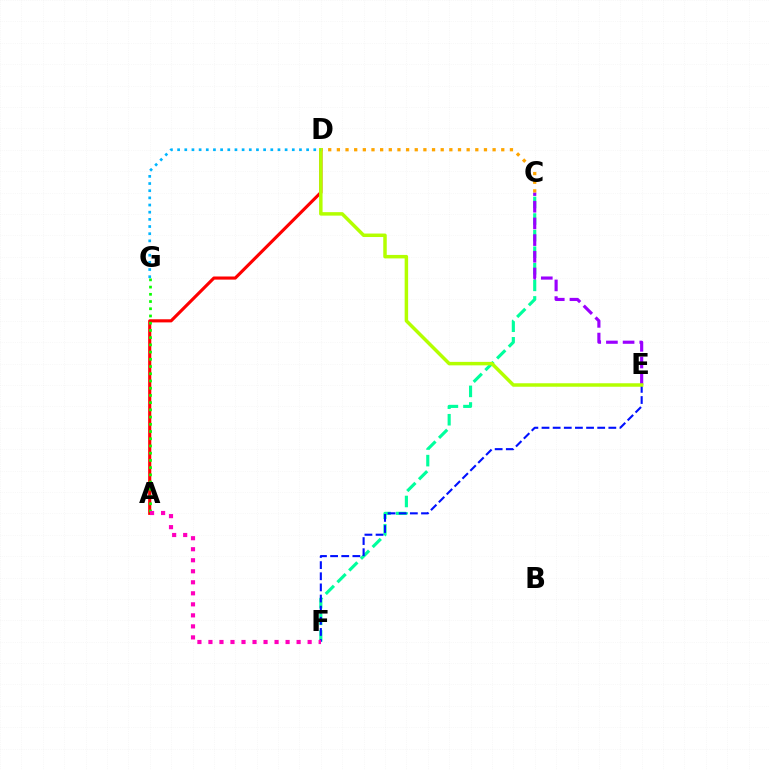{('A', 'D'): [{'color': '#ff0000', 'line_style': 'solid', 'thickness': 2.25}], ('C', 'F'): [{'color': '#00ff9d', 'line_style': 'dashed', 'thickness': 2.25}], ('E', 'F'): [{'color': '#0010ff', 'line_style': 'dashed', 'thickness': 1.51}], ('A', 'G'): [{'color': '#08ff00', 'line_style': 'dotted', 'thickness': 1.96}], ('A', 'F'): [{'color': '#ff00bd', 'line_style': 'dotted', 'thickness': 2.99}], ('C', 'E'): [{'color': '#9b00ff', 'line_style': 'dashed', 'thickness': 2.27}], ('C', 'D'): [{'color': '#ffa500', 'line_style': 'dotted', 'thickness': 2.35}], ('D', 'E'): [{'color': '#b3ff00', 'line_style': 'solid', 'thickness': 2.51}], ('D', 'G'): [{'color': '#00b5ff', 'line_style': 'dotted', 'thickness': 1.95}]}